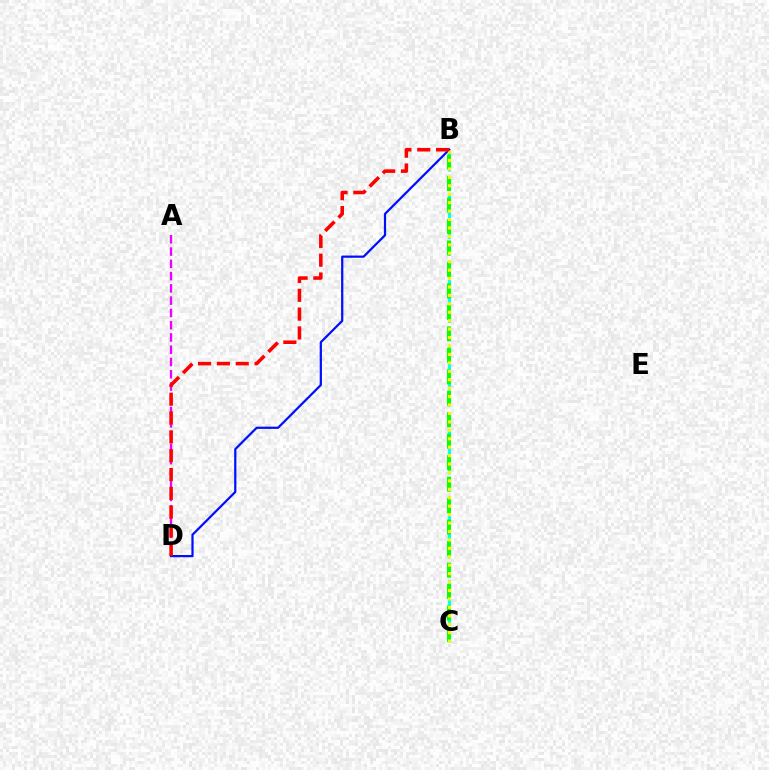{('A', 'D'): [{'color': '#ee00ff', 'line_style': 'dashed', 'thickness': 1.67}], ('B', 'C'): [{'color': '#00fff6', 'line_style': 'dashed', 'thickness': 2.28}, {'color': '#08ff00', 'line_style': 'dashed', 'thickness': 2.92}, {'color': '#fcf500', 'line_style': 'dotted', 'thickness': 2.29}], ('B', 'D'): [{'color': '#0010ff', 'line_style': 'solid', 'thickness': 1.61}, {'color': '#ff0000', 'line_style': 'dashed', 'thickness': 2.56}]}